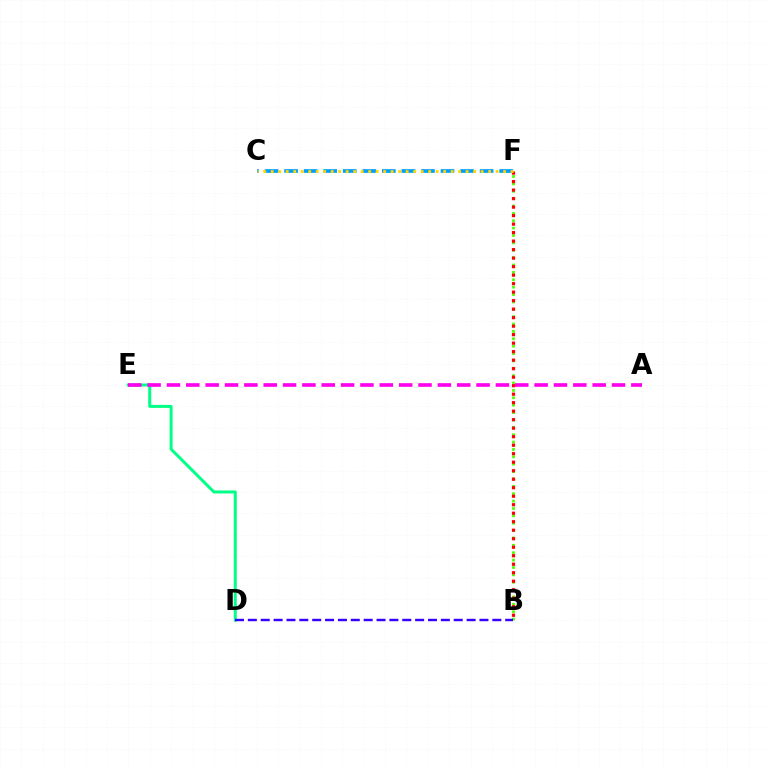{('B', 'F'): [{'color': '#4fff00', 'line_style': 'dotted', 'thickness': 2.0}, {'color': '#ff0000', 'line_style': 'dotted', 'thickness': 2.31}], ('D', 'E'): [{'color': '#00ff86', 'line_style': 'solid', 'thickness': 2.16}], ('B', 'D'): [{'color': '#3700ff', 'line_style': 'dashed', 'thickness': 1.75}], ('C', 'F'): [{'color': '#009eff', 'line_style': 'dashed', 'thickness': 2.66}, {'color': '#ffd500', 'line_style': 'dotted', 'thickness': 2.04}], ('A', 'E'): [{'color': '#ff00ed', 'line_style': 'dashed', 'thickness': 2.63}]}